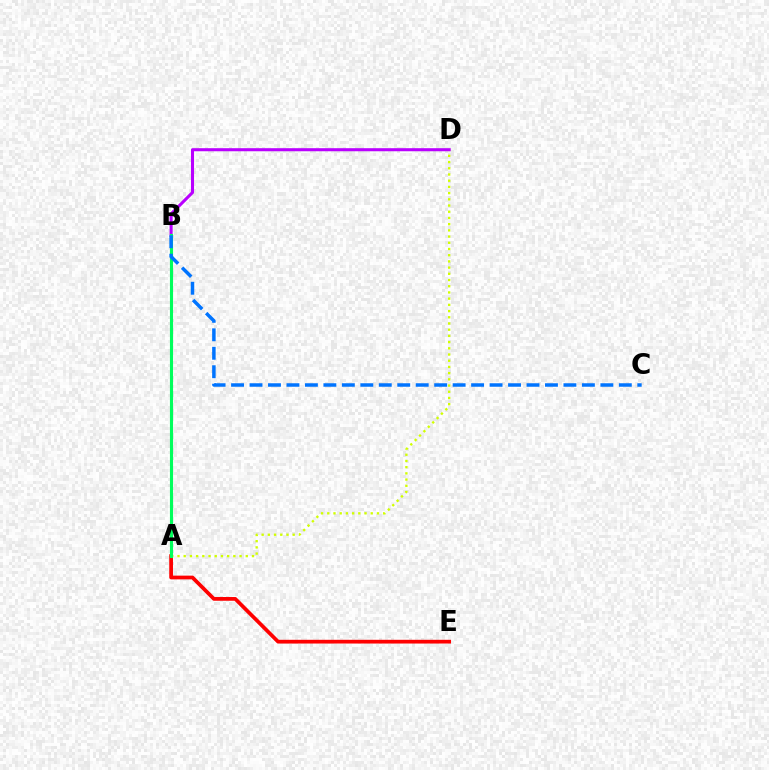{('A', 'E'): [{'color': '#ff0000', 'line_style': 'solid', 'thickness': 2.69}], ('A', 'D'): [{'color': '#d1ff00', 'line_style': 'dotted', 'thickness': 1.69}], ('B', 'D'): [{'color': '#b900ff', 'line_style': 'solid', 'thickness': 2.21}], ('A', 'B'): [{'color': '#00ff5c', 'line_style': 'solid', 'thickness': 2.25}], ('B', 'C'): [{'color': '#0074ff', 'line_style': 'dashed', 'thickness': 2.51}]}